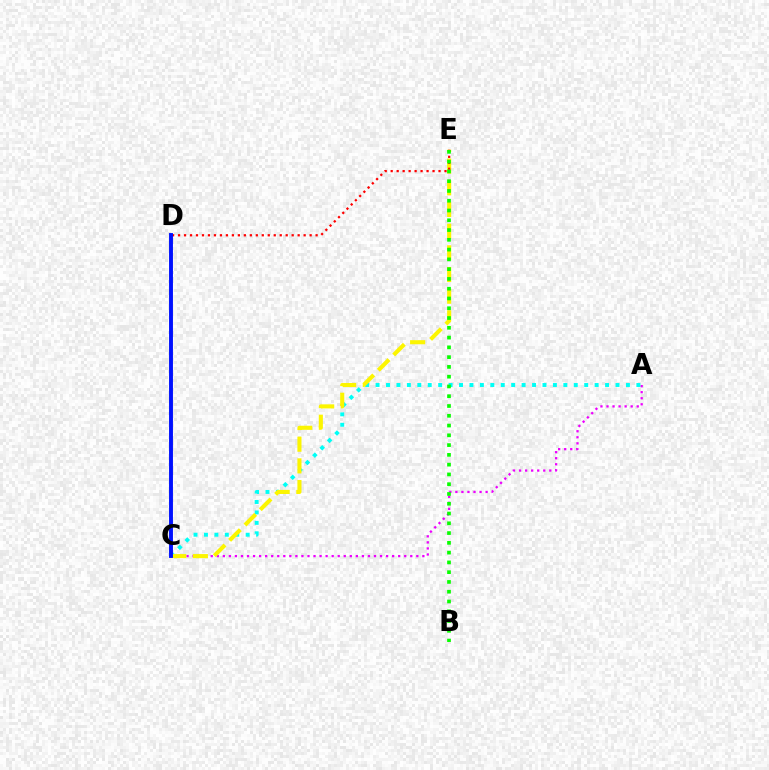{('A', 'C'): [{'color': '#ee00ff', 'line_style': 'dotted', 'thickness': 1.64}, {'color': '#00fff6', 'line_style': 'dotted', 'thickness': 2.83}], ('C', 'E'): [{'color': '#fcf500', 'line_style': 'dashed', 'thickness': 2.94}], ('D', 'E'): [{'color': '#ff0000', 'line_style': 'dotted', 'thickness': 1.62}], ('B', 'E'): [{'color': '#08ff00', 'line_style': 'dotted', 'thickness': 2.66}], ('C', 'D'): [{'color': '#0010ff', 'line_style': 'solid', 'thickness': 2.81}]}